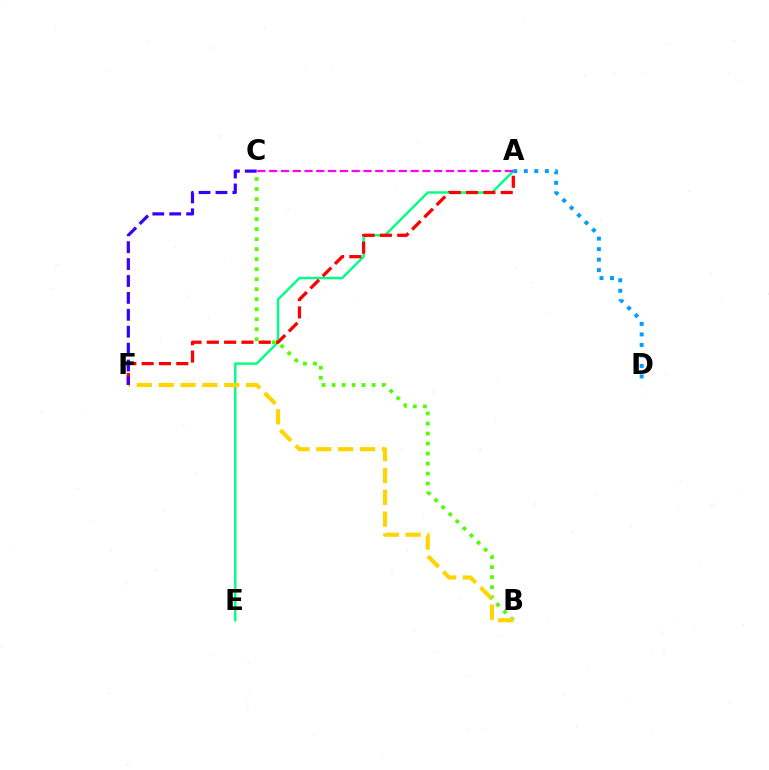{('A', 'E'): [{'color': '#00ff86', 'line_style': 'solid', 'thickness': 1.75}], ('A', 'D'): [{'color': '#009eff', 'line_style': 'dotted', 'thickness': 2.85}], ('B', 'C'): [{'color': '#4fff00', 'line_style': 'dotted', 'thickness': 2.72}], ('B', 'F'): [{'color': '#ffd500', 'line_style': 'dashed', 'thickness': 2.97}], ('A', 'F'): [{'color': '#ff0000', 'line_style': 'dashed', 'thickness': 2.35}], ('C', 'F'): [{'color': '#3700ff', 'line_style': 'dashed', 'thickness': 2.3}], ('A', 'C'): [{'color': '#ff00ed', 'line_style': 'dashed', 'thickness': 1.6}]}